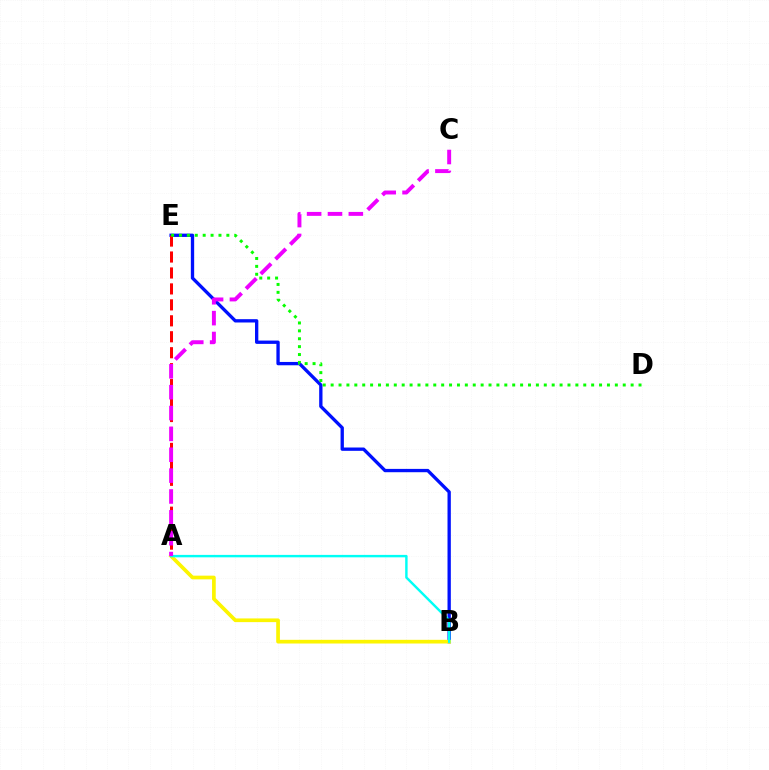{('B', 'E'): [{'color': '#0010ff', 'line_style': 'solid', 'thickness': 2.39}], ('A', 'E'): [{'color': '#ff0000', 'line_style': 'dashed', 'thickness': 2.17}], ('D', 'E'): [{'color': '#08ff00', 'line_style': 'dotted', 'thickness': 2.14}], ('A', 'B'): [{'color': '#fcf500', 'line_style': 'solid', 'thickness': 2.66}, {'color': '#00fff6', 'line_style': 'solid', 'thickness': 1.75}], ('A', 'C'): [{'color': '#ee00ff', 'line_style': 'dashed', 'thickness': 2.83}]}